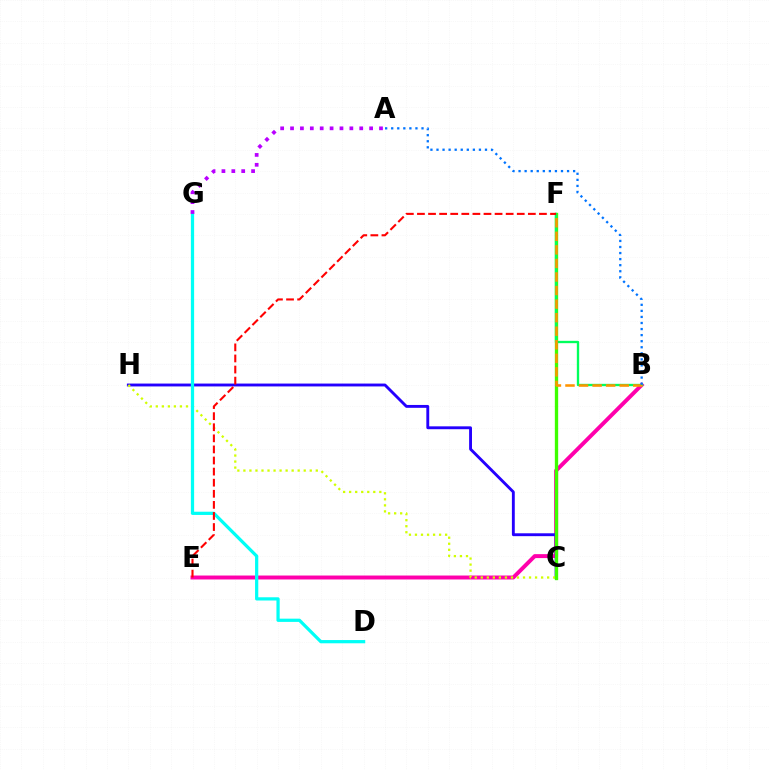{('B', 'E'): [{'color': '#ff00ac', 'line_style': 'solid', 'thickness': 2.84}], ('C', 'H'): [{'color': '#2500ff', 'line_style': 'solid', 'thickness': 2.07}, {'color': '#d1ff00', 'line_style': 'dotted', 'thickness': 1.64}], ('D', 'G'): [{'color': '#00fff6', 'line_style': 'solid', 'thickness': 2.33}], ('C', 'F'): [{'color': '#3dff00', 'line_style': 'solid', 'thickness': 2.39}], ('A', 'G'): [{'color': '#b900ff', 'line_style': 'dotted', 'thickness': 2.69}], ('B', 'F'): [{'color': '#00ff5c', 'line_style': 'solid', 'thickness': 1.69}, {'color': '#ff9400', 'line_style': 'dashed', 'thickness': 1.84}], ('E', 'F'): [{'color': '#ff0000', 'line_style': 'dashed', 'thickness': 1.51}], ('A', 'B'): [{'color': '#0074ff', 'line_style': 'dotted', 'thickness': 1.65}]}